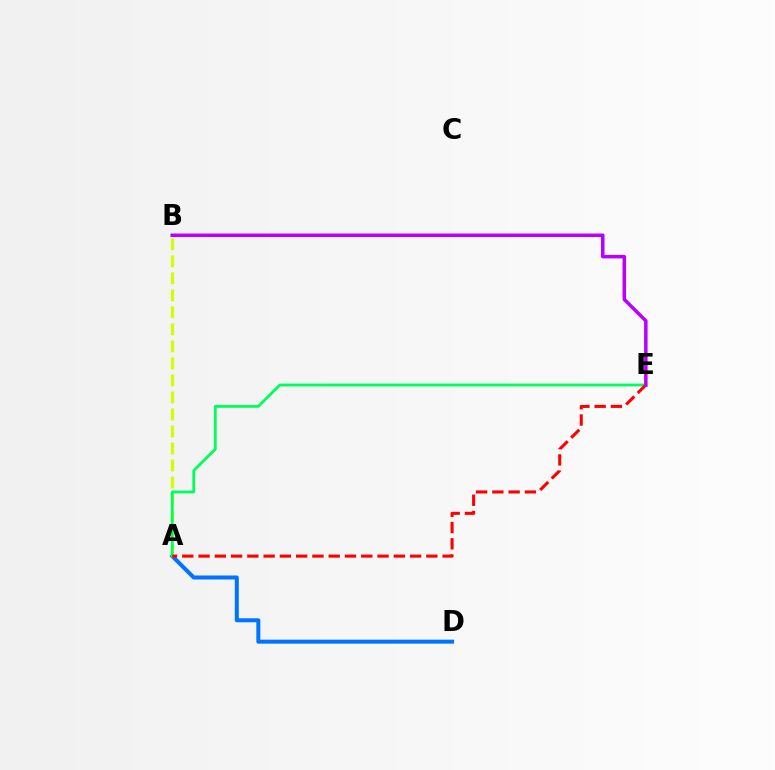{('A', 'D'): [{'color': '#0074ff', 'line_style': 'solid', 'thickness': 2.88}], ('A', 'B'): [{'color': '#d1ff00', 'line_style': 'dashed', 'thickness': 2.31}], ('A', 'E'): [{'color': '#00ff5c', 'line_style': 'solid', 'thickness': 2.03}, {'color': '#ff0000', 'line_style': 'dashed', 'thickness': 2.21}], ('B', 'E'): [{'color': '#b900ff', 'line_style': 'solid', 'thickness': 2.53}]}